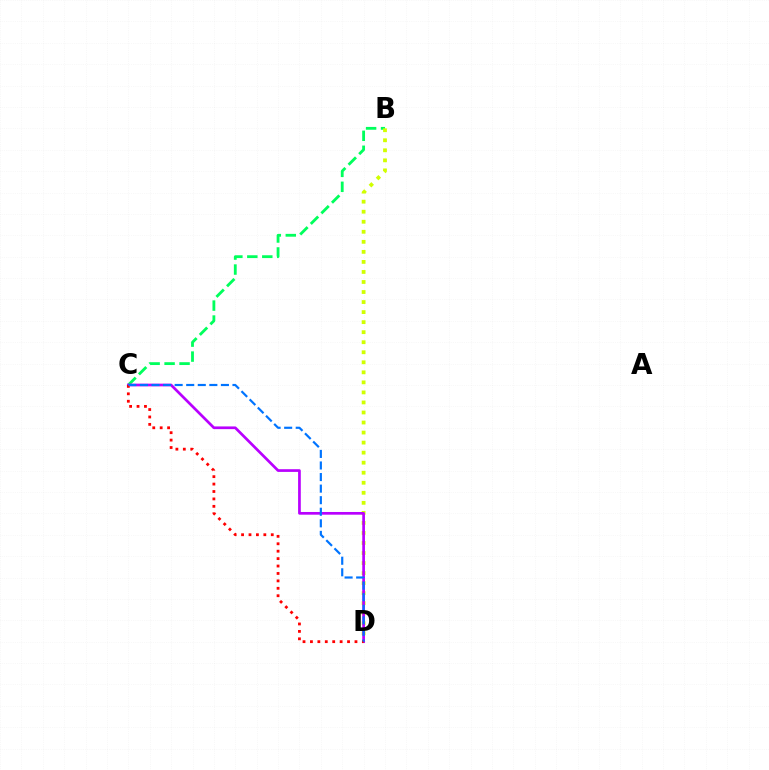{('B', 'C'): [{'color': '#00ff5c', 'line_style': 'dashed', 'thickness': 2.03}], ('B', 'D'): [{'color': '#d1ff00', 'line_style': 'dotted', 'thickness': 2.73}], ('C', 'D'): [{'color': '#b900ff', 'line_style': 'solid', 'thickness': 1.95}, {'color': '#ff0000', 'line_style': 'dotted', 'thickness': 2.02}, {'color': '#0074ff', 'line_style': 'dashed', 'thickness': 1.57}]}